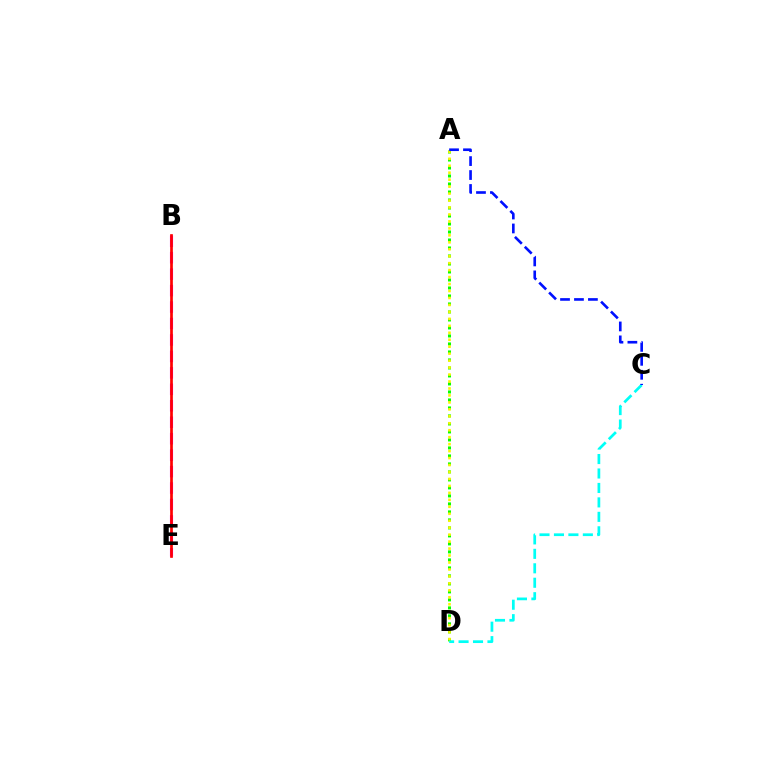{('A', 'D'): [{'color': '#08ff00', 'line_style': 'dotted', 'thickness': 2.17}, {'color': '#fcf500', 'line_style': 'dotted', 'thickness': 1.89}], ('C', 'D'): [{'color': '#00fff6', 'line_style': 'dashed', 'thickness': 1.96}], ('A', 'C'): [{'color': '#0010ff', 'line_style': 'dashed', 'thickness': 1.89}], ('B', 'E'): [{'color': '#ee00ff', 'line_style': 'dashed', 'thickness': 2.24}, {'color': '#ff0000', 'line_style': 'solid', 'thickness': 1.93}]}